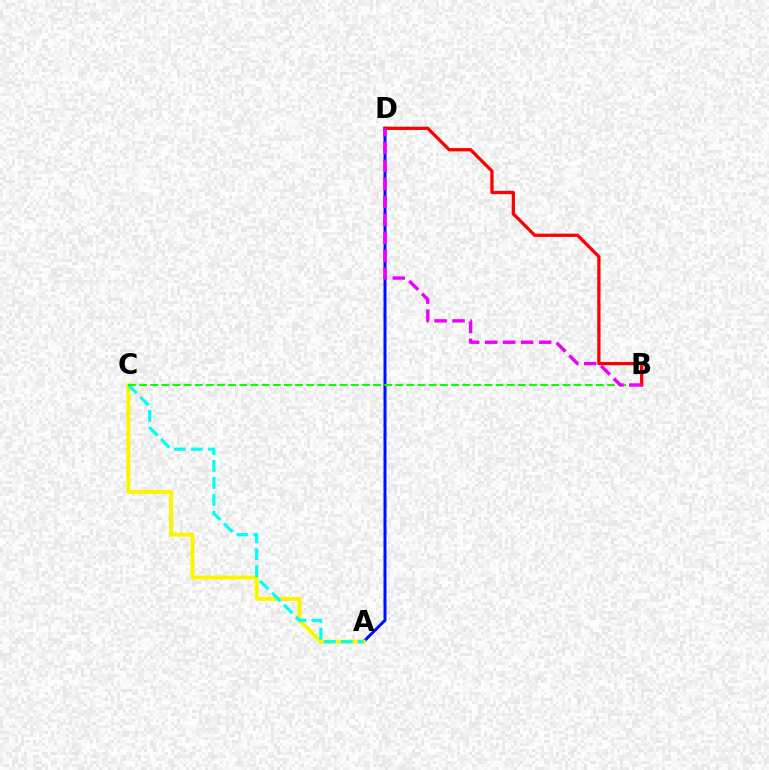{('A', 'D'): [{'color': '#0010ff', 'line_style': 'solid', 'thickness': 2.16}], ('A', 'C'): [{'color': '#fcf500', 'line_style': 'solid', 'thickness': 2.87}, {'color': '#00fff6', 'line_style': 'dashed', 'thickness': 2.3}], ('B', 'C'): [{'color': '#08ff00', 'line_style': 'dashed', 'thickness': 1.51}], ('B', 'D'): [{'color': '#ff0000', 'line_style': 'solid', 'thickness': 2.36}, {'color': '#ee00ff', 'line_style': 'dashed', 'thickness': 2.44}]}